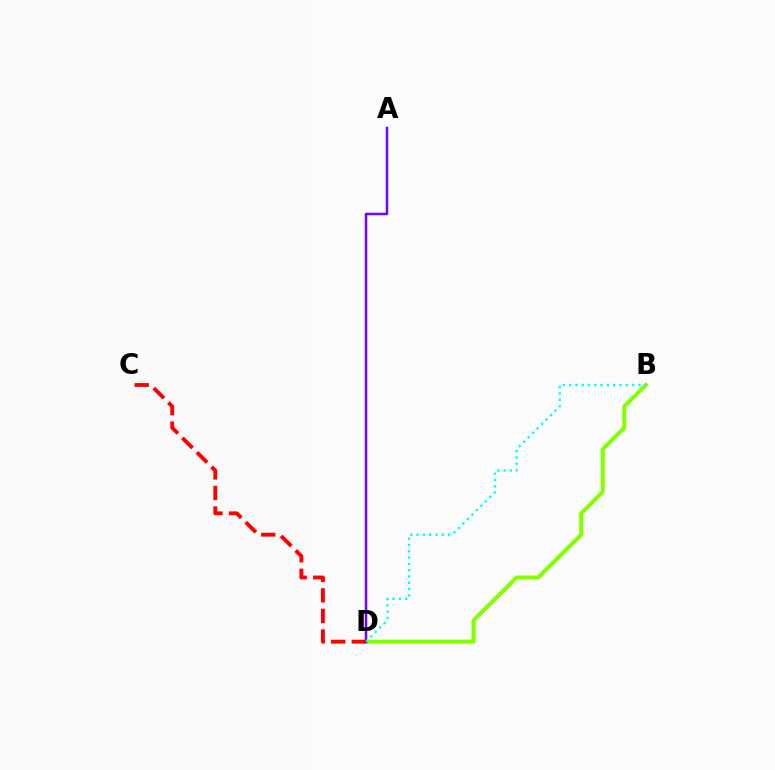{('B', 'D'): [{'color': '#84ff00', 'line_style': 'solid', 'thickness': 2.91}, {'color': '#00fff6', 'line_style': 'dotted', 'thickness': 1.71}], ('A', 'D'): [{'color': '#7200ff', 'line_style': 'solid', 'thickness': 1.79}], ('C', 'D'): [{'color': '#ff0000', 'line_style': 'dashed', 'thickness': 2.79}]}